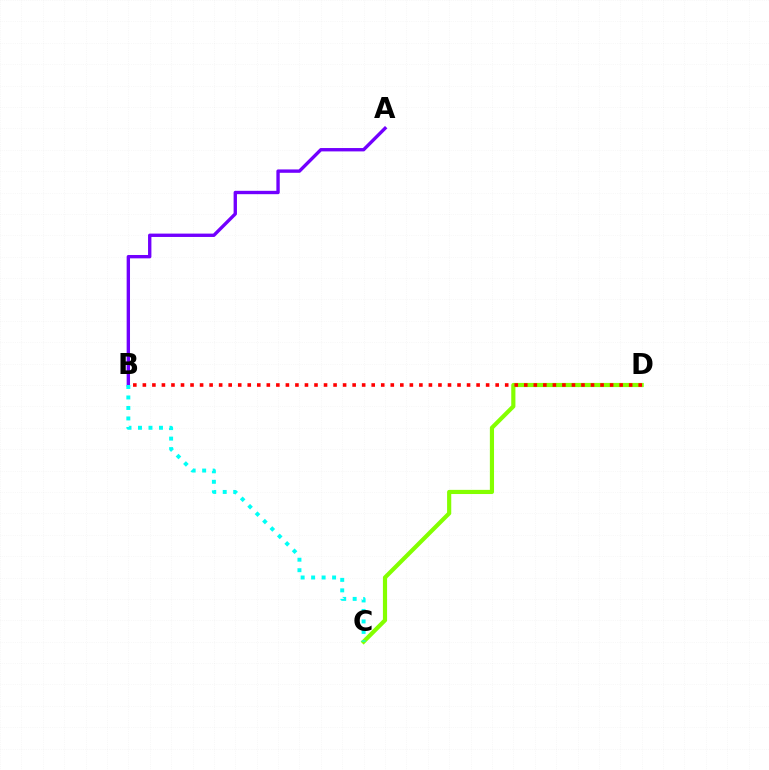{('C', 'D'): [{'color': '#84ff00', 'line_style': 'solid', 'thickness': 3.0}], ('A', 'B'): [{'color': '#7200ff', 'line_style': 'solid', 'thickness': 2.42}], ('B', 'C'): [{'color': '#00fff6', 'line_style': 'dotted', 'thickness': 2.85}], ('B', 'D'): [{'color': '#ff0000', 'line_style': 'dotted', 'thickness': 2.59}]}